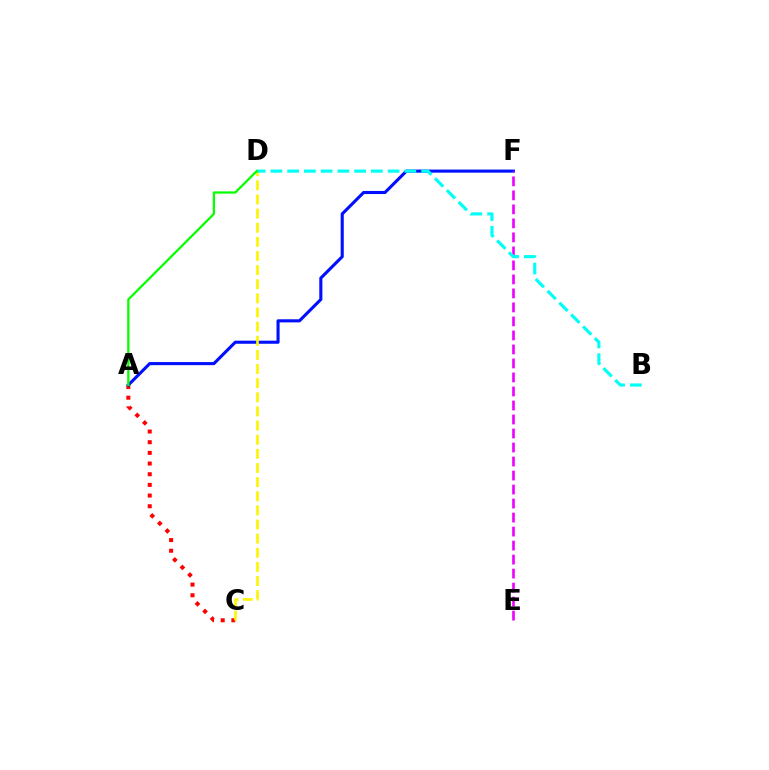{('A', 'C'): [{'color': '#ff0000', 'line_style': 'dotted', 'thickness': 2.9}], ('A', 'F'): [{'color': '#0010ff', 'line_style': 'solid', 'thickness': 2.23}], ('C', 'D'): [{'color': '#fcf500', 'line_style': 'dashed', 'thickness': 1.92}], ('E', 'F'): [{'color': '#ee00ff', 'line_style': 'dashed', 'thickness': 1.9}], ('B', 'D'): [{'color': '#00fff6', 'line_style': 'dashed', 'thickness': 2.27}], ('A', 'D'): [{'color': '#08ff00', 'line_style': 'solid', 'thickness': 1.64}]}